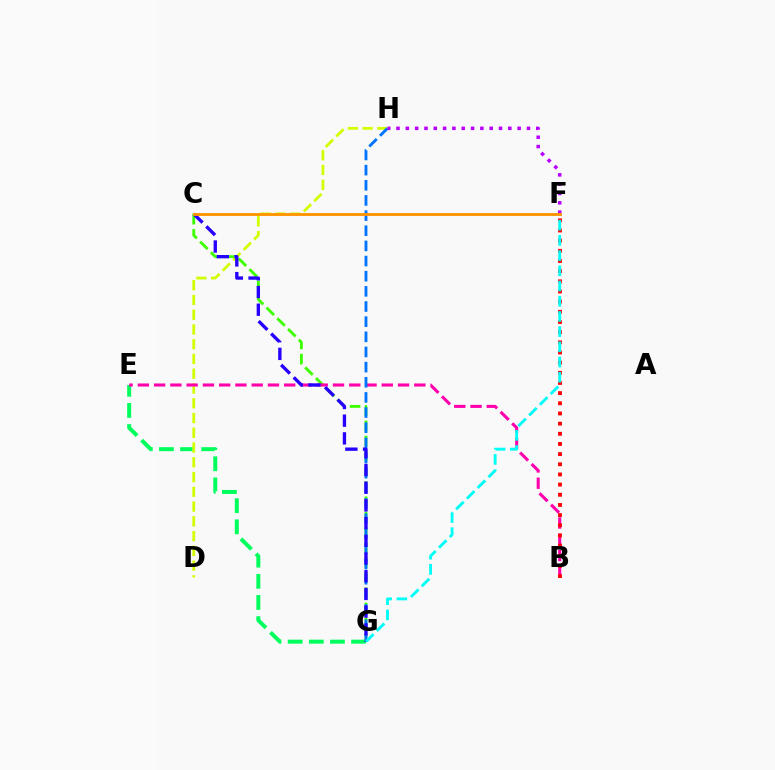{('E', 'G'): [{'color': '#00ff5c', 'line_style': 'dashed', 'thickness': 2.87}], ('C', 'G'): [{'color': '#3dff00', 'line_style': 'dashed', 'thickness': 2.06}, {'color': '#2500ff', 'line_style': 'dashed', 'thickness': 2.41}], ('D', 'H'): [{'color': '#d1ff00', 'line_style': 'dashed', 'thickness': 2.0}], ('B', 'E'): [{'color': '#ff00ac', 'line_style': 'dashed', 'thickness': 2.21}], ('G', 'H'): [{'color': '#0074ff', 'line_style': 'dashed', 'thickness': 2.06}], ('B', 'F'): [{'color': '#ff0000', 'line_style': 'dotted', 'thickness': 2.76}], ('F', 'H'): [{'color': '#b900ff', 'line_style': 'dotted', 'thickness': 2.53}], ('F', 'G'): [{'color': '#00fff6', 'line_style': 'dashed', 'thickness': 2.07}], ('C', 'F'): [{'color': '#ff9400', 'line_style': 'solid', 'thickness': 2.07}]}